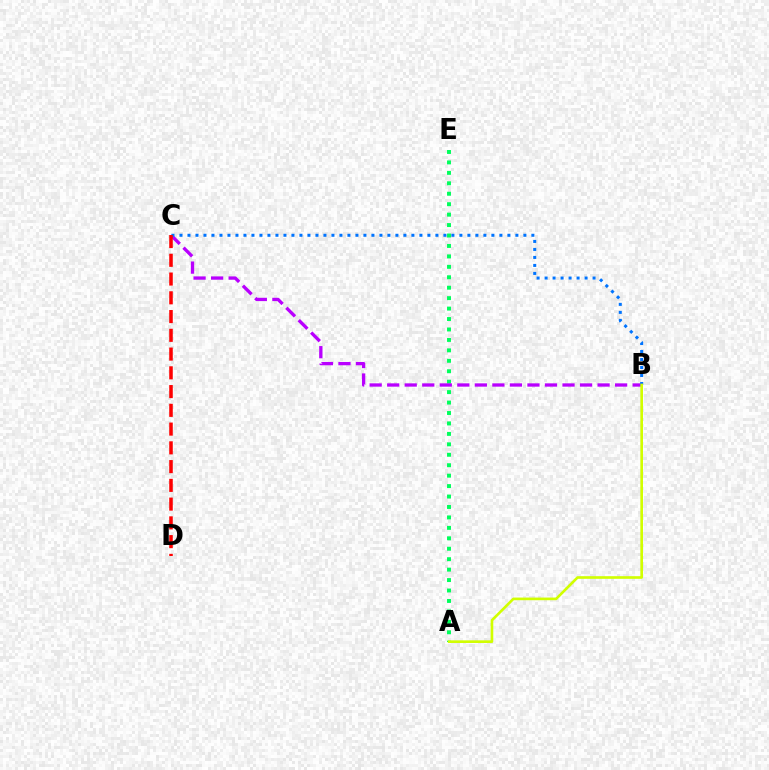{('A', 'E'): [{'color': '#00ff5c', 'line_style': 'dotted', 'thickness': 2.84}], ('B', 'C'): [{'color': '#b900ff', 'line_style': 'dashed', 'thickness': 2.38}, {'color': '#0074ff', 'line_style': 'dotted', 'thickness': 2.17}], ('A', 'B'): [{'color': '#d1ff00', 'line_style': 'solid', 'thickness': 1.91}], ('C', 'D'): [{'color': '#ff0000', 'line_style': 'dashed', 'thickness': 2.55}]}